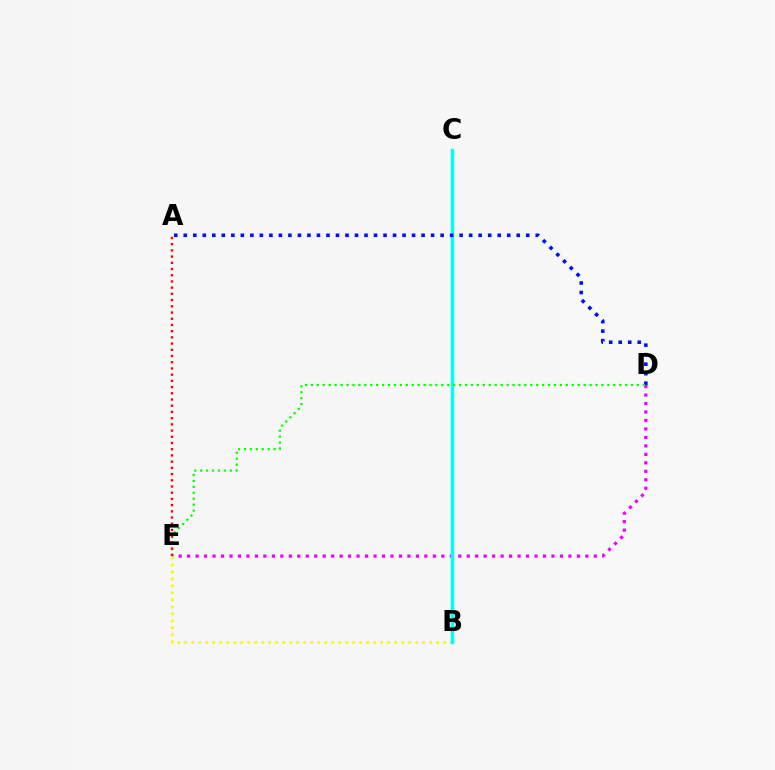{('D', 'E'): [{'color': '#ee00ff', 'line_style': 'dotted', 'thickness': 2.3}, {'color': '#08ff00', 'line_style': 'dotted', 'thickness': 1.61}], ('B', 'E'): [{'color': '#fcf500', 'line_style': 'dotted', 'thickness': 1.9}], ('B', 'C'): [{'color': '#00fff6', 'line_style': 'solid', 'thickness': 2.51}], ('A', 'D'): [{'color': '#0010ff', 'line_style': 'dotted', 'thickness': 2.58}], ('A', 'E'): [{'color': '#ff0000', 'line_style': 'dotted', 'thickness': 1.69}]}